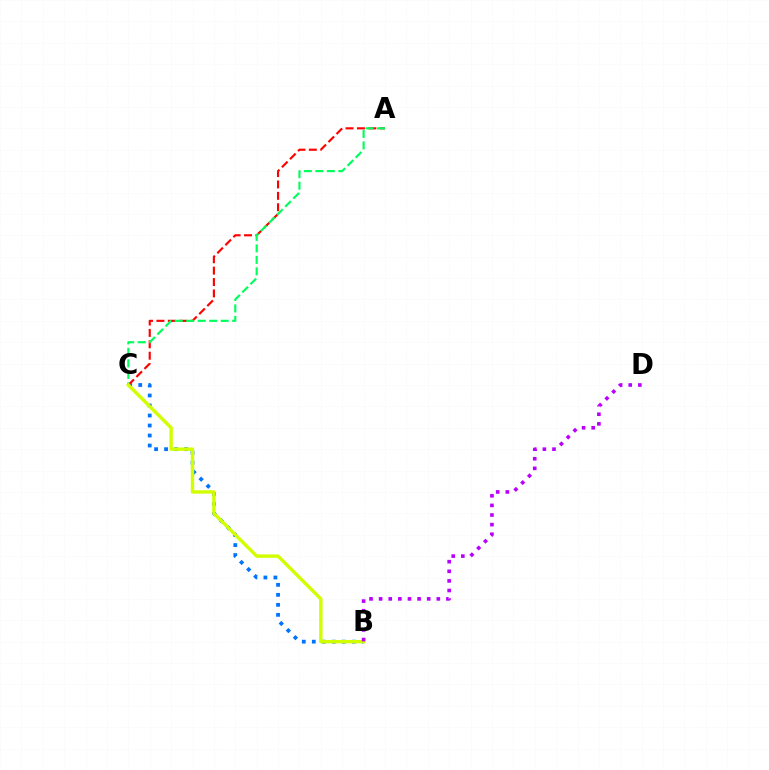{('B', 'C'): [{'color': '#0074ff', 'line_style': 'dotted', 'thickness': 2.72}, {'color': '#d1ff00', 'line_style': 'solid', 'thickness': 2.45}], ('A', 'C'): [{'color': '#ff0000', 'line_style': 'dashed', 'thickness': 1.55}, {'color': '#00ff5c', 'line_style': 'dashed', 'thickness': 1.56}], ('B', 'D'): [{'color': '#b900ff', 'line_style': 'dotted', 'thickness': 2.61}]}